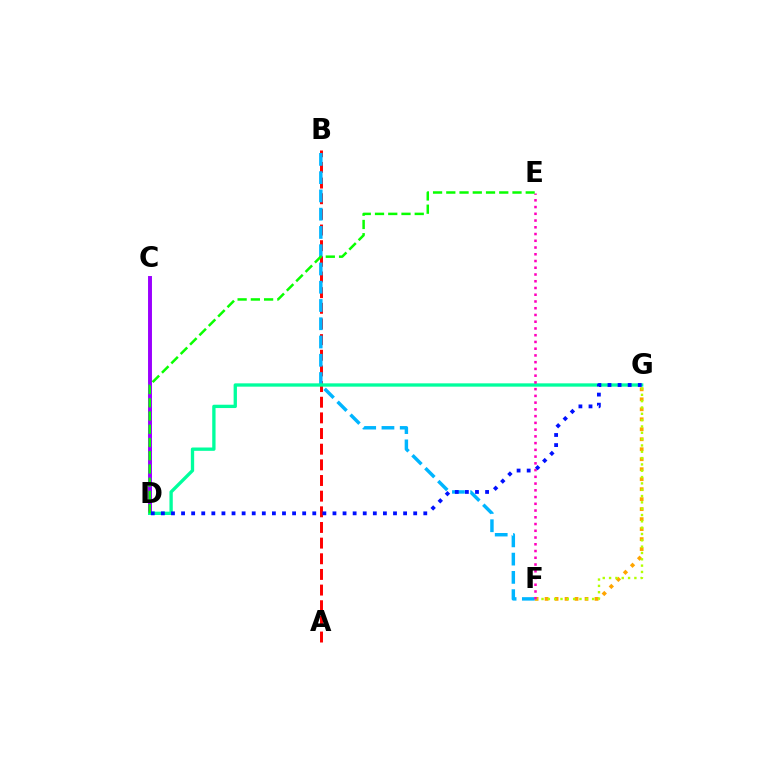{('A', 'B'): [{'color': '#ff0000', 'line_style': 'dashed', 'thickness': 2.13}], ('F', 'G'): [{'color': '#ffa500', 'line_style': 'dotted', 'thickness': 2.71}, {'color': '#b3ff00', 'line_style': 'dotted', 'thickness': 1.72}], ('B', 'F'): [{'color': '#00b5ff', 'line_style': 'dashed', 'thickness': 2.48}], ('C', 'D'): [{'color': '#9b00ff', 'line_style': 'solid', 'thickness': 2.83}], ('D', 'G'): [{'color': '#00ff9d', 'line_style': 'solid', 'thickness': 2.39}, {'color': '#0010ff', 'line_style': 'dotted', 'thickness': 2.74}], ('E', 'F'): [{'color': '#ff00bd', 'line_style': 'dotted', 'thickness': 1.83}], ('D', 'E'): [{'color': '#08ff00', 'line_style': 'dashed', 'thickness': 1.8}]}